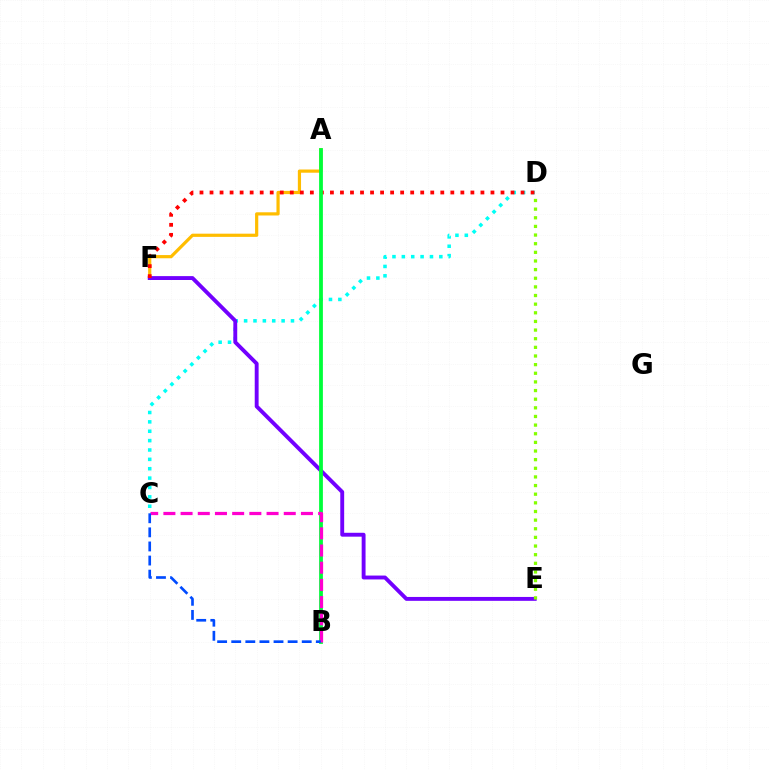{('A', 'F'): [{'color': '#ffbd00', 'line_style': 'solid', 'thickness': 2.3}], ('C', 'D'): [{'color': '#00fff6', 'line_style': 'dotted', 'thickness': 2.55}], ('E', 'F'): [{'color': '#7200ff', 'line_style': 'solid', 'thickness': 2.8}], ('D', 'F'): [{'color': '#ff0000', 'line_style': 'dotted', 'thickness': 2.73}], ('A', 'B'): [{'color': '#00ff39', 'line_style': 'solid', 'thickness': 2.72}], ('B', 'C'): [{'color': '#ff00cf', 'line_style': 'dashed', 'thickness': 2.34}, {'color': '#004bff', 'line_style': 'dashed', 'thickness': 1.92}], ('D', 'E'): [{'color': '#84ff00', 'line_style': 'dotted', 'thickness': 2.35}]}